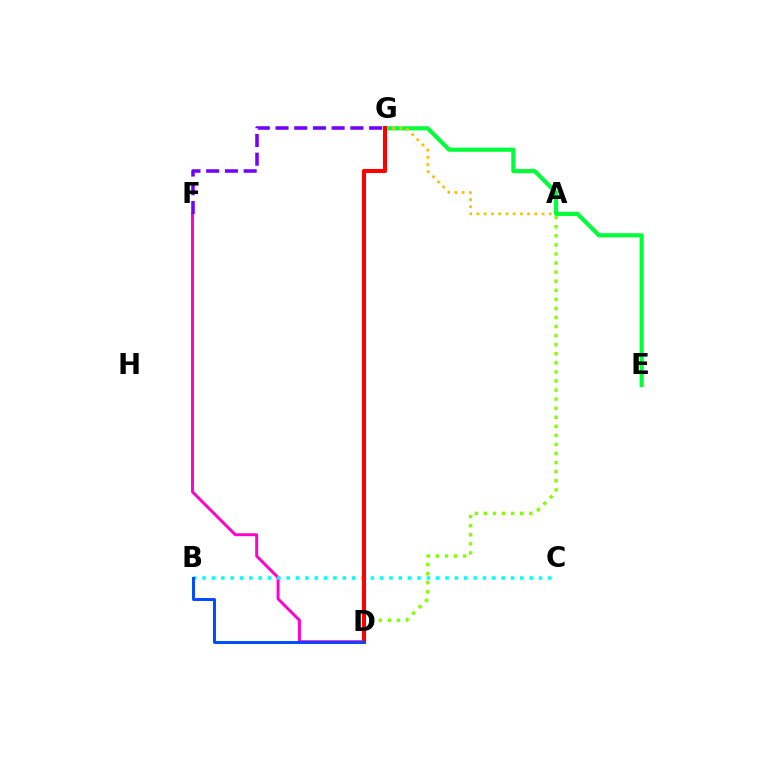{('E', 'G'): [{'color': '#00ff39', 'line_style': 'solid', 'thickness': 2.98}], ('D', 'F'): [{'color': '#ff00cf', 'line_style': 'solid', 'thickness': 2.11}], ('B', 'C'): [{'color': '#00fff6', 'line_style': 'dotted', 'thickness': 2.54}], ('F', 'G'): [{'color': '#7200ff', 'line_style': 'dashed', 'thickness': 2.54}], ('A', 'D'): [{'color': '#84ff00', 'line_style': 'dotted', 'thickness': 2.46}], ('A', 'G'): [{'color': '#ffbd00', 'line_style': 'dotted', 'thickness': 1.97}], ('D', 'G'): [{'color': '#ff0000', 'line_style': 'solid', 'thickness': 2.92}], ('B', 'D'): [{'color': '#004bff', 'line_style': 'solid', 'thickness': 2.12}]}